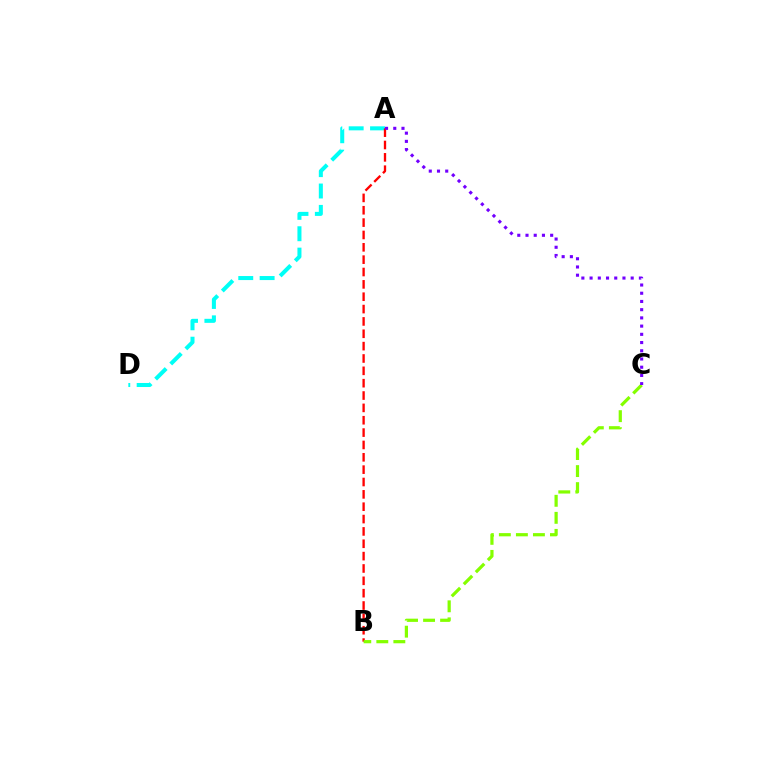{('A', 'D'): [{'color': '#00fff6', 'line_style': 'dashed', 'thickness': 2.9}], ('A', 'B'): [{'color': '#ff0000', 'line_style': 'dashed', 'thickness': 1.68}], ('B', 'C'): [{'color': '#84ff00', 'line_style': 'dashed', 'thickness': 2.31}], ('A', 'C'): [{'color': '#7200ff', 'line_style': 'dotted', 'thickness': 2.23}]}